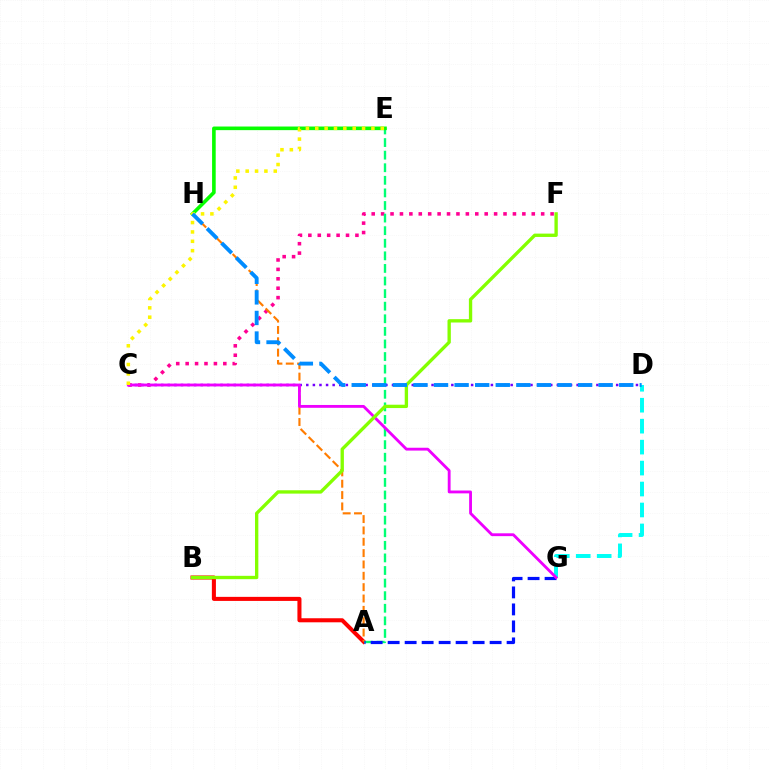{('A', 'B'): [{'color': '#ff0000', 'line_style': 'solid', 'thickness': 2.92}], ('C', 'F'): [{'color': '#ff0094', 'line_style': 'dotted', 'thickness': 2.56}], ('D', 'G'): [{'color': '#00fff6', 'line_style': 'dashed', 'thickness': 2.85}], ('A', 'E'): [{'color': '#00ff74', 'line_style': 'dashed', 'thickness': 1.71}], ('A', 'H'): [{'color': '#ff7c00', 'line_style': 'dashed', 'thickness': 1.54}], ('E', 'H'): [{'color': '#08ff00', 'line_style': 'solid', 'thickness': 2.61}], ('C', 'D'): [{'color': '#7200ff', 'line_style': 'dotted', 'thickness': 1.79}], ('A', 'G'): [{'color': '#0010ff', 'line_style': 'dashed', 'thickness': 2.31}], ('C', 'G'): [{'color': '#ee00ff', 'line_style': 'solid', 'thickness': 2.04}], ('B', 'F'): [{'color': '#84ff00', 'line_style': 'solid', 'thickness': 2.41}], ('C', 'E'): [{'color': '#fcf500', 'line_style': 'dotted', 'thickness': 2.54}], ('D', 'H'): [{'color': '#008cff', 'line_style': 'dashed', 'thickness': 2.8}]}